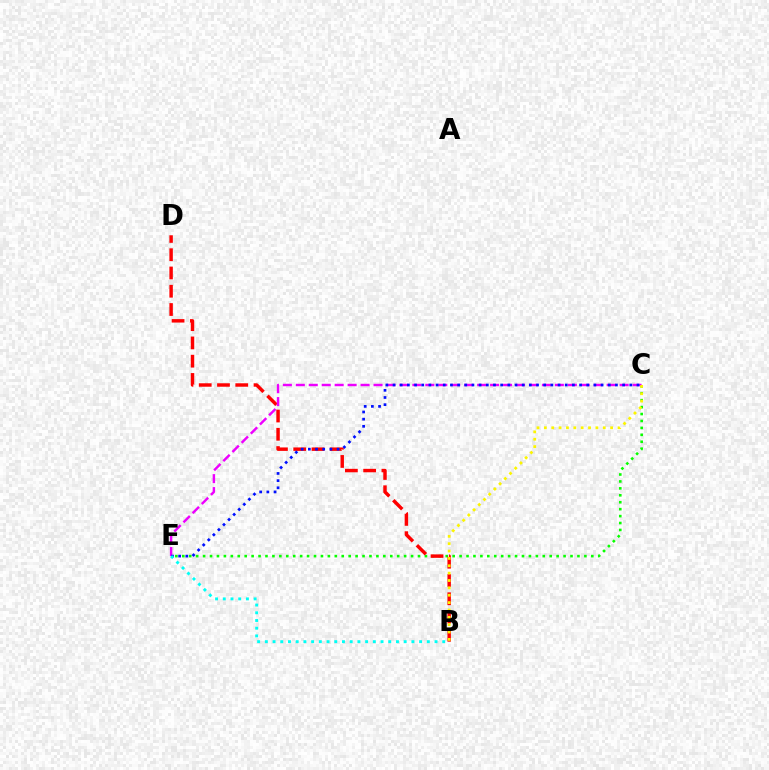{('C', 'E'): [{'color': '#08ff00', 'line_style': 'dotted', 'thickness': 1.88}, {'color': '#ee00ff', 'line_style': 'dashed', 'thickness': 1.76}, {'color': '#0010ff', 'line_style': 'dotted', 'thickness': 1.95}], ('B', 'D'): [{'color': '#ff0000', 'line_style': 'dashed', 'thickness': 2.48}], ('B', 'C'): [{'color': '#fcf500', 'line_style': 'dotted', 'thickness': 2.0}], ('B', 'E'): [{'color': '#00fff6', 'line_style': 'dotted', 'thickness': 2.1}]}